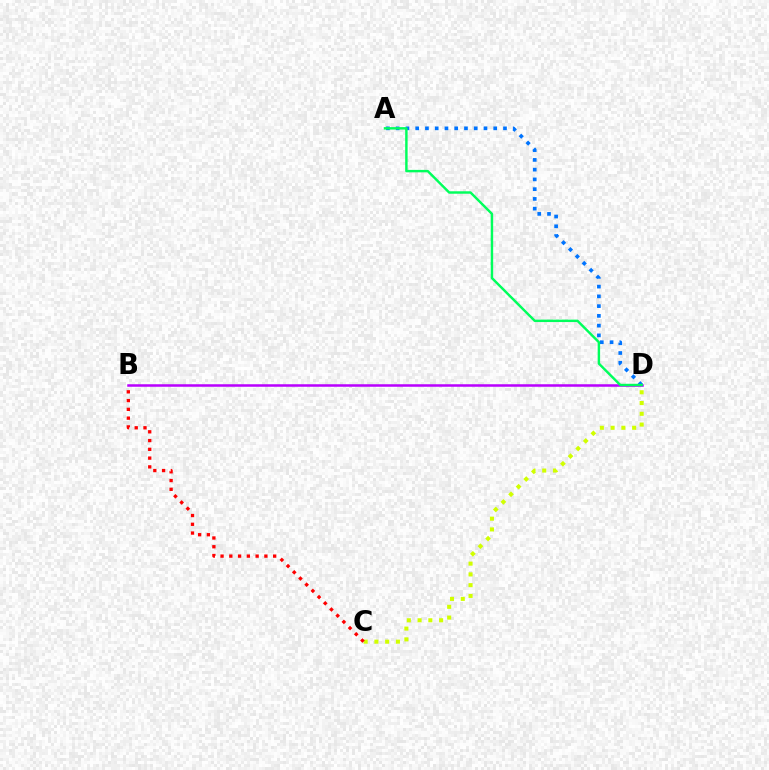{('C', 'D'): [{'color': '#d1ff00', 'line_style': 'dotted', 'thickness': 2.92}], ('A', 'D'): [{'color': '#0074ff', 'line_style': 'dotted', 'thickness': 2.65}, {'color': '#00ff5c', 'line_style': 'solid', 'thickness': 1.76}], ('B', 'D'): [{'color': '#b900ff', 'line_style': 'solid', 'thickness': 1.81}], ('B', 'C'): [{'color': '#ff0000', 'line_style': 'dotted', 'thickness': 2.38}]}